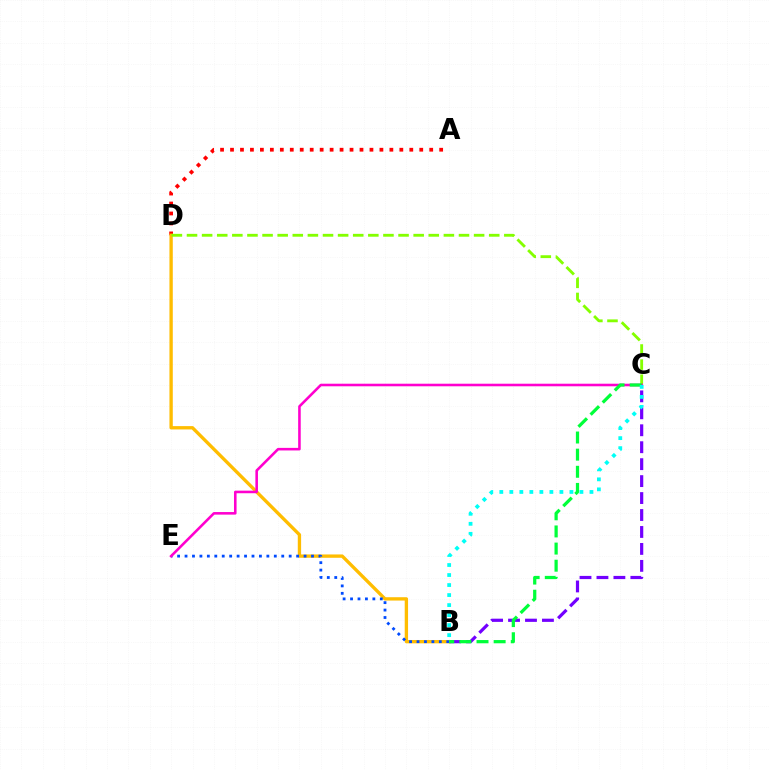{('A', 'D'): [{'color': '#ff0000', 'line_style': 'dotted', 'thickness': 2.71}], ('B', 'C'): [{'color': '#7200ff', 'line_style': 'dashed', 'thickness': 2.3}, {'color': '#00ff39', 'line_style': 'dashed', 'thickness': 2.33}, {'color': '#00fff6', 'line_style': 'dotted', 'thickness': 2.72}], ('B', 'D'): [{'color': '#ffbd00', 'line_style': 'solid', 'thickness': 2.4}], ('B', 'E'): [{'color': '#004bff', 'line_style': 'dotted', 'thickness': 2.02}], ('C', 'D'): [{'color': '#84ff00', 'line_style': 'dashed', 'thickness': 2.05}], ('C', 'E'): [{'color': '#ff00cf', 'line_style': 'solid', 'thickness': 1.86}]}